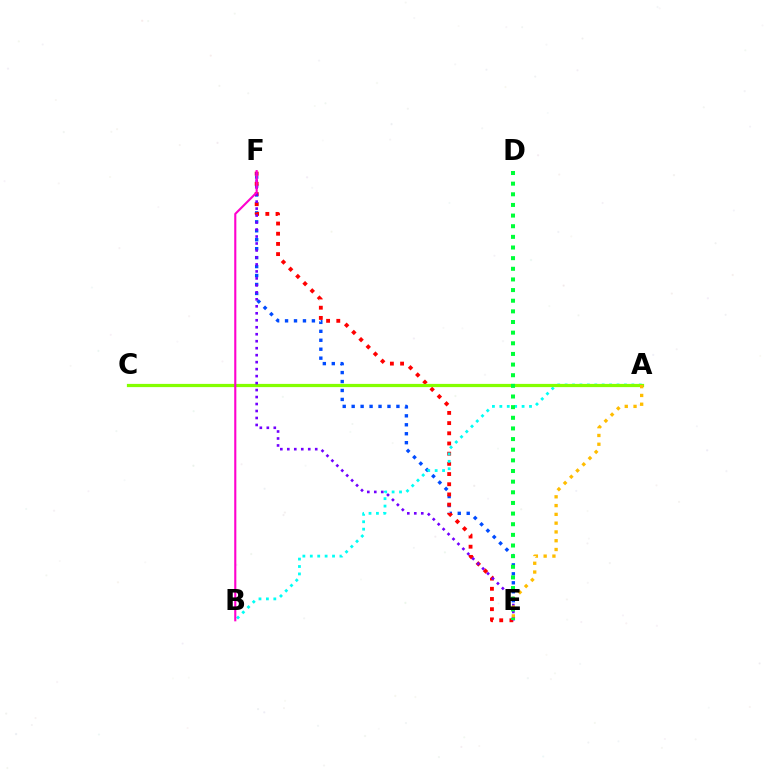{('E', 'F'): [{'color': '#004bff', 'line_style': 'dotted', 'thickness': 2.43}, {'color': '#ff0000', 'line_style': 'dotted', 'thickness': 2.77}, {'color': '#7200ff', 'line_style': 'dotted', 'thickness': 1.9}], ('A', 'B'): [{'color': '#00fff6', 'line_style': 'dotted', 'thickness': 2.01}], ('A', 'C'): [{'color': '#84ff00', 'line_style': 'solid', 'thickness': 2.32}], ('A', 'E'): [{'color': '#ffbd00', 'line_style': 'dotted', 'thickness': 2.39}], ('D', 'E'): [{'color': '#00ff39', 'line_style': 'dotted', 'thickness': 2.89}], ('B', 'F'): [{'color': '#ff00cf', 'line_style': 'solid', 'thickness': 1.52}]}